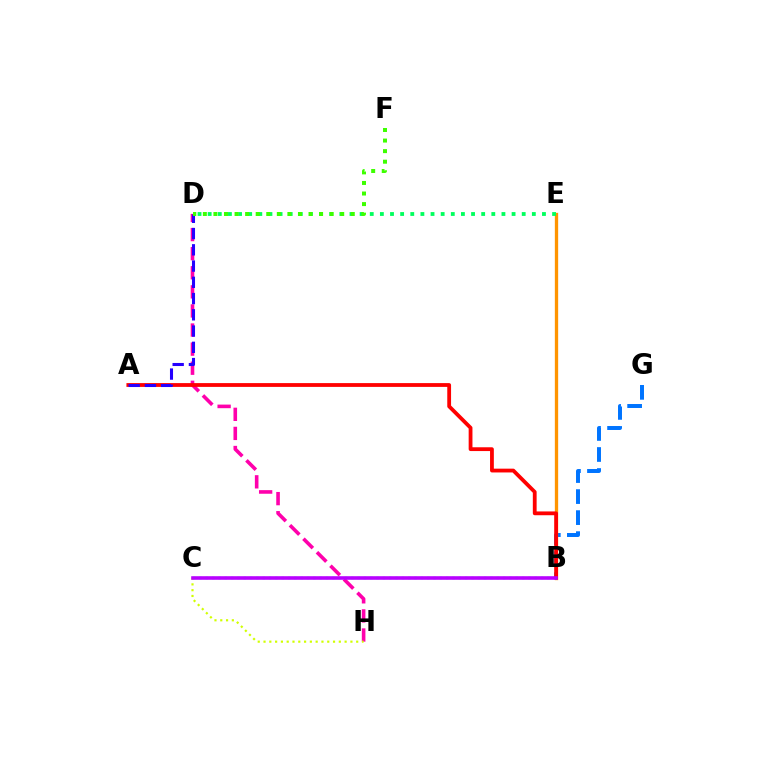{('B', 'G'): [{'color': '#0074ff', 'line_style': 'dashed', 'thickness': 2.86}], ('B', 'E'): [{'color': '#ff9400', 'line_style': 'solid', 'thickness': 2.39}], ('B', 'C'): [{'color': '#00fff6', 'line_style': 'dotted', 'thickness': 1.72}, {'color': '#b900ff', 'line_style': 'solid', 'thickness': 2.58}], ('D', 'H'): [{'color': '#ff00ac', 'line_style': 'dashed', 'thickness': 2.59}], ('C', 'H'): [{'color': '#d1ff00', 'line_style': 'dotted', 'thickness': 1.57}], ('A', 'B'): [{'color': '#ff0000', 'line_style': 'solid', 'thickness': 2.73}], ('A', 'D'): [{'color': '#2500ff', 'line_style': 'dashed', 'thickness': 2.21}], ('D', 'E'): [{'color': '#00ff5c', 'line_style': 'dotted', 'thickness': 2.75}], ('D', 'F'): [{'color': '#3dff00', 'line_style': 'dotted', 'thickness': 2.87}]}